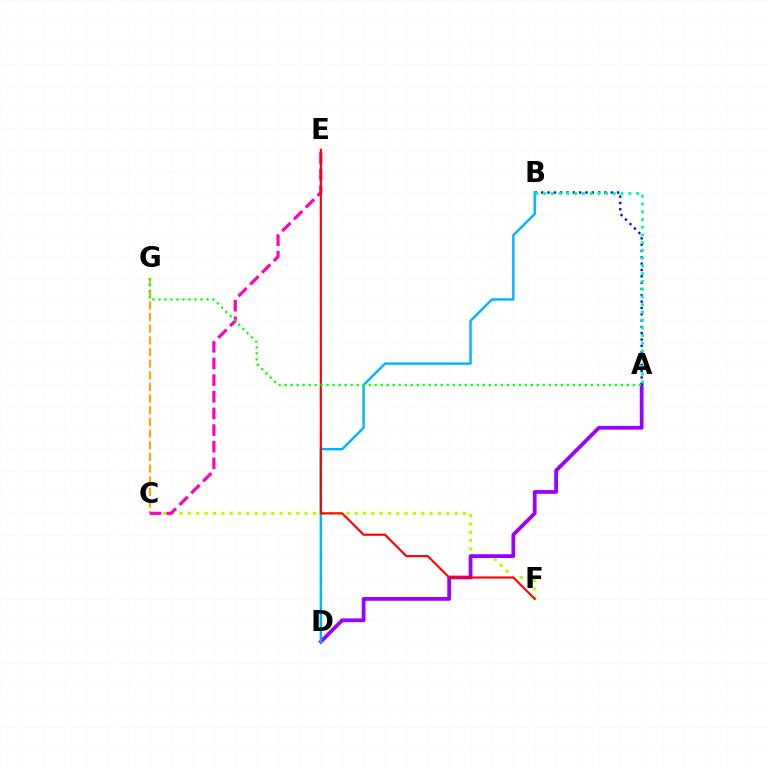{('C', 'F'): [{'color': '#b3ff00', 'line_style': 'dotted', 'thickness': 2.26}], ('A', 'D'): [{'color': '#9b00ff', 'line_style': 'solid', 'thickness': 2.71}], ('A', 'B'): [{'color': '#0010ff', 'line_style': 'dotted', 'thickness': 1.72}, {'color': '#00ff9d', 'line_style': 'dotted', 'thickness': 2.1}], ('C', 'G'): [{'color': '#ffa500', 'line_style': 'dashed', 'thickness': 1.58}], ('B', 'D'): [{'color': '#00b5ff', 'line_style': 'solid', 'thickness': 1.74}], ('C', 'E'): [{'color': '#ff00bd', 'line_style': 'dashed', 'thickness': 2.26}], ('E', 'F'): [{'color': '#ff0000', 'line_style': 'solid', 'thickness': 1.54}], ('A', 'G'): [{'color': '#08ff00', 'line_style': 'dotted', 'thickness': 1.63}]}